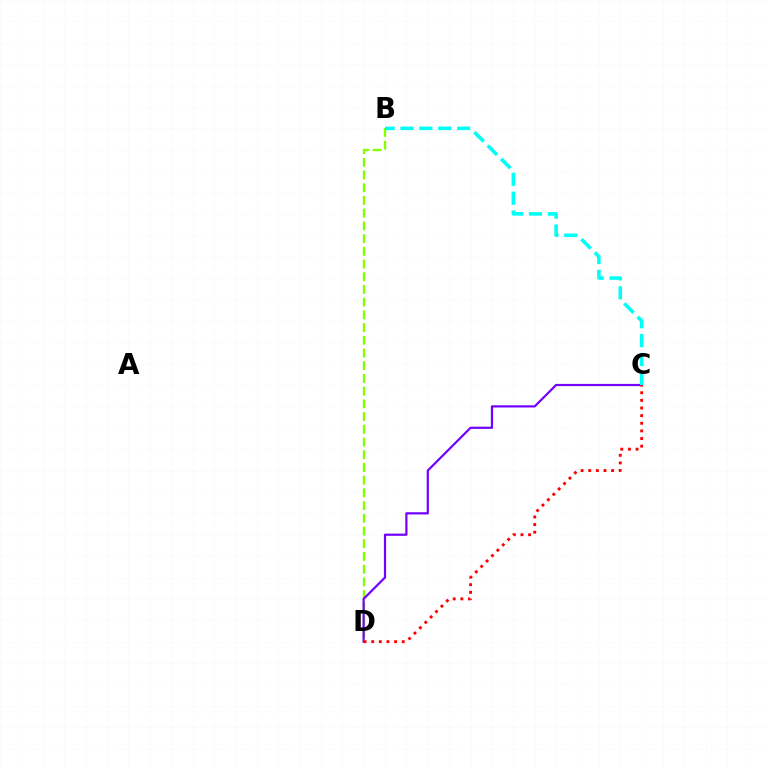{('B', 'D'): [{'color': '#84ff00', 'line_style': 'dashed', 'thickness': 1.73}], ('C', 'D'): [{'color': '#7200ff', 'line_style': 'solid', 'thickness': 1.58}, {'color': '#ff0000', 'line_style': 'dotted', 'thickness': 2.07}], ('B', 'C'): [{'color': '#00fff6', 'line_style': 'dashed', 'thickness': 2.57}]}